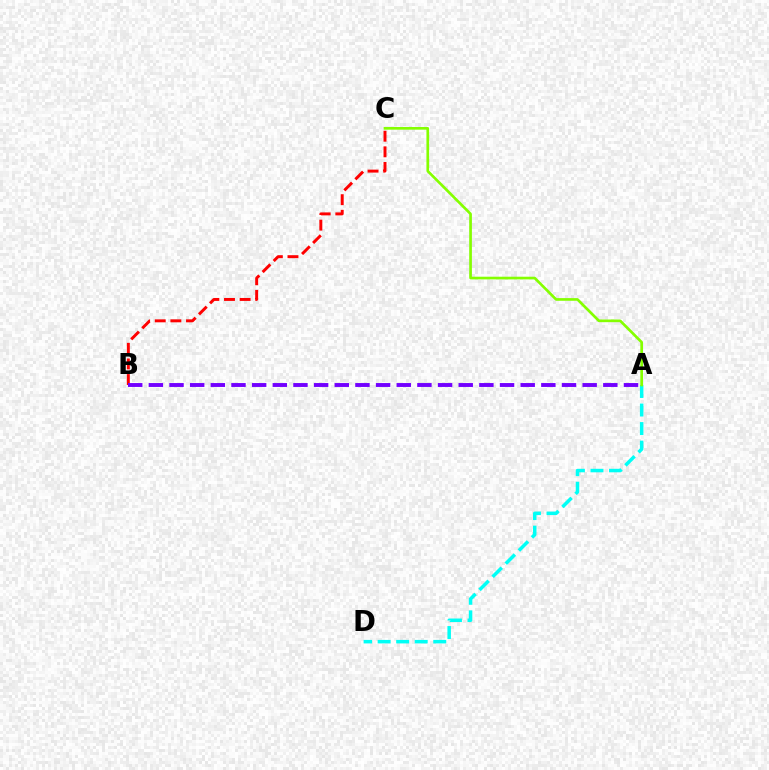{('B', 'C'): [{'color': '#ff0000', 'line_style': 'dashed', 'thickness': 2.12}], ('A', 'D'): [{'color': '#00fff6', 'line_style': 'dashed', 'thickness': 2.52}], ('A', 'C'): [{'color': '#84ff00', 'line_style': 'solid', 'thickness': 1.93}], ('A', 'B'): [{'color': '#7200ff', 'line_style': 'dashed', 'thickness': 2.81}]}